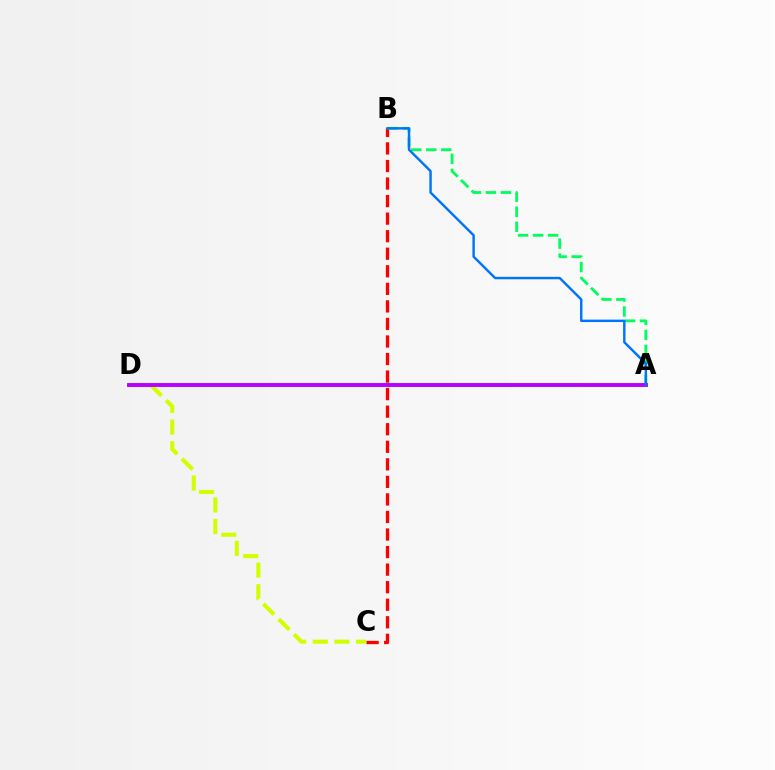{('B', 'C'): [{'color': '#ff0000', 'line_style': 'dashed', 'thickness': 2.38}], ('A', 'B'): [{'color': '#00ff5c', 'line_style': 'dashed', 'thickness': 2.04}, {'color': '#0074ff', 'line_style': 'solid', 'thickness': 1.75}], ('C', 'D'): [{'color': '#d1ff00', 'line_style': 'dashed', 'thickness': 2.94}], ('A', 'D'): [{'color': '#b900ff', 'line_style': 'solid', 'thickness': 2.81}]}